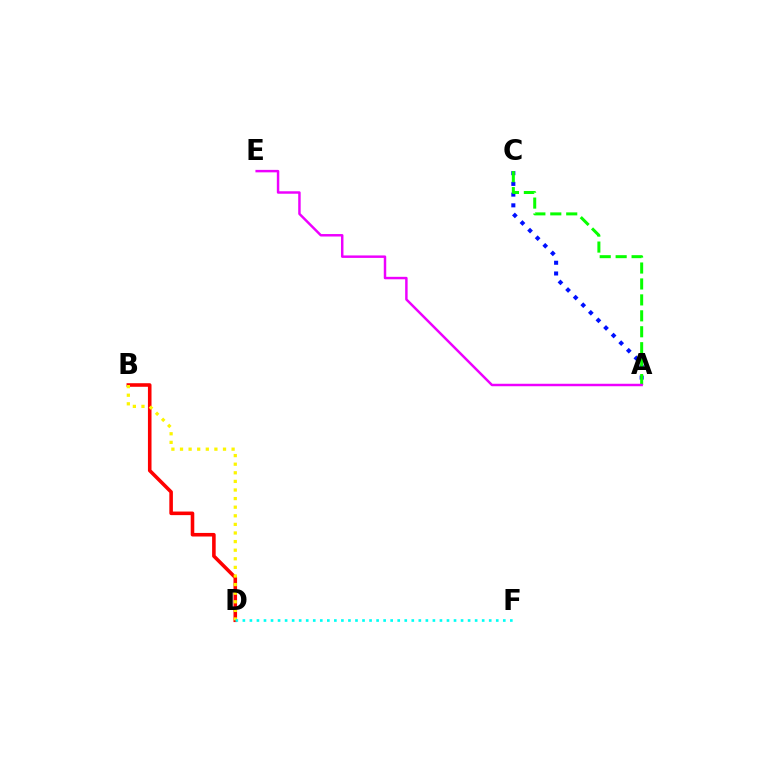{('A', 'C'): [{'color': '#0010ff', 'line_style': 'dotted', 'thickness': 2.92}, {'color': '#08ff00', 'line_style': 'dashed', 'thickness': 2.16}], ('B', 'D'): [{'color': '#ff0000', 'line_style': 'solid', 'thickness': 2.58}, {'color': '#fcf500', 'line_style': 'dotted', 'thickness': 2.34}], ('D', 'F'): [{'color': '#00fff6', 'line_style': 'dotted', 'thickness': 1.91}], ('A', 'E'): [{'color': '#ee00ff', 'line_style': 'solid', 'thickness': 1.78}]}